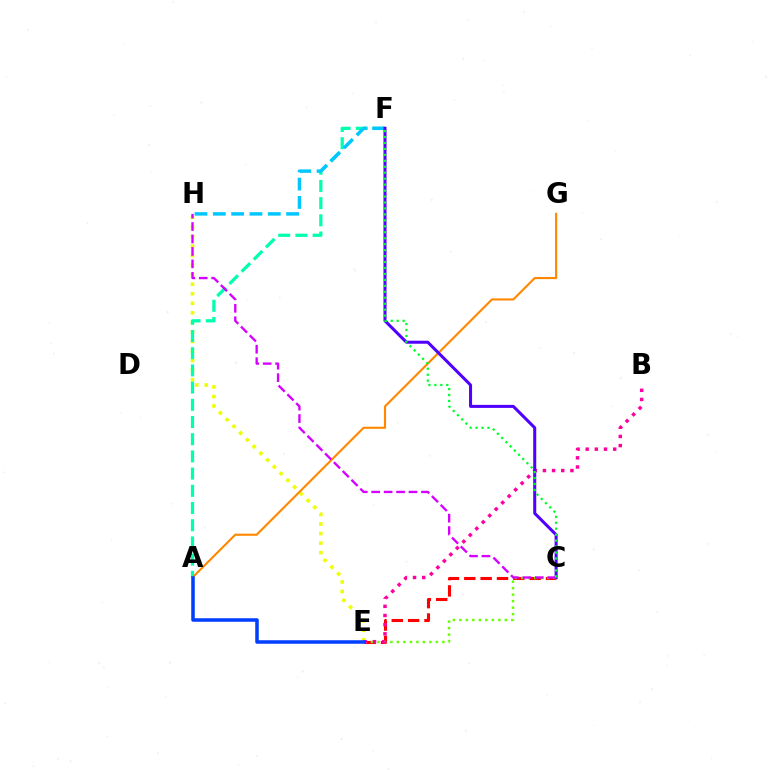{('C', 'E'): [{'color': '#ff0000', 'line_style': 'dashed', 'thickness': 2.22}, {'color': '#66ff00', 'line_style': 'dotted', 'thickness': 1.76}], ('E', 'H'): [{'color': '#eeff00', 'line_style': 'dotted', 'thickness': 2.59}], ('A', 'F'): [{'color': '#00ffaf', 'line_style': 'dashed', 'thickness': 2.34}], ('B', 'E'): [{'color': '#ff00a0', 'line_style': 'dotted', 'thickness': 2.49}], ('F', 'H'): [{'color': '#00c7ff', 'line_style': 'dashed', 'thickness': 2.49}], ('A', 'G'): [{'color': '#ff8800', 'line_style': 'solid', 'thickness': 1.52}], ('A', 'E'): [{'color': '#003fff', 'line_style': 'solid', 'thickness': 2.54}], ('C', 'F'): [{'color': '#4f00ff', 'line_style': 'solid', 'thickness': 2.18}, {'color': '#00ff27', 'line_style': 'dotted', 'thickness': 1.62}], ('C', 'H'): [{'color': '#d600ff', 'line_style': 'dashed', 'thickness': 1.69}]}